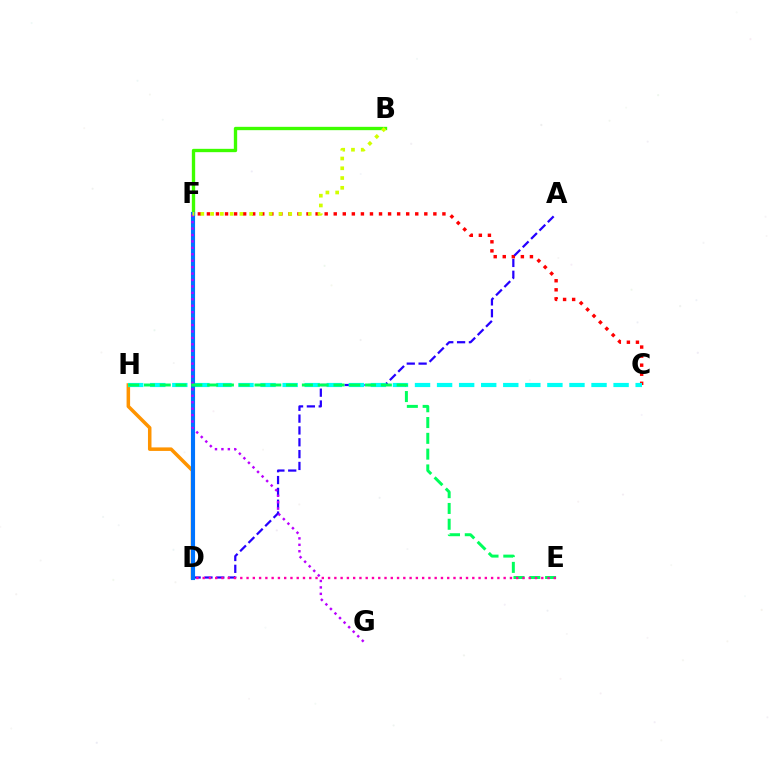{('C', 'F'): [{'color': '#ff0000', 'line_style': 'dotted', 'thickness': 2.46}], ('A', 'D'): [{'color': '#2500ff', 'line_style': 'dashed', 'thickness': 1.61}], ('B', 'F'): [{'color': '#3dff00', 'line_style': 'solid', 'thickness': 2.4}, {'color': '#d1ff00', 'line_style': 'dotted', 'thickness': 2.65}], ('D', 'H'): [{'color': '#ff9400', 'line_style': 'solid', 'thickness': 2.53}], ('C', 'H'): [{'color': '#00fff6', 'line_style': 'dashed', 'thickness': 3.0}], ('D', 'F'): [{'color': '#0074ff', 'line_style': 'solid', 'thickness': 2.96}], ('F', 'G'): [{'color': '#b900ff', 'line_style': 'dotted', 'thickness': 1.75}], ('E', 'H'): [{'color': '#00ff5c', 'line_style': 'dashed', 'thickness': 2.15}], ('D', 'E'): [{'color': '#ff00ac', 'line_style': 'dotted', 'thickness': 1.7}]}